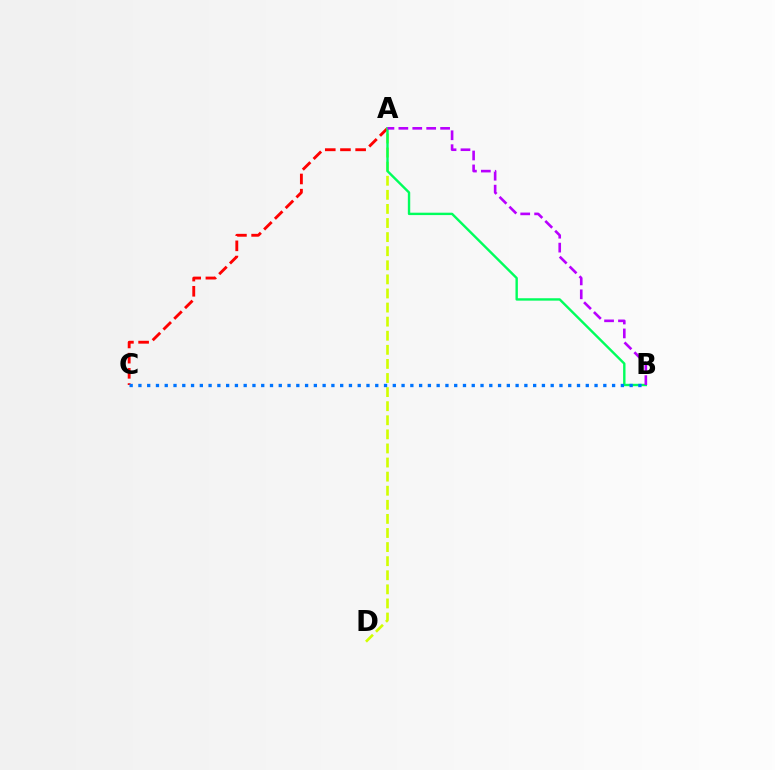{('A', 'C'): [{'color': '#ff0000', 'line_style': 'dashed', 'thickness': 2.06}], ('A', 'D'): [{'color': '#d1ff00', 'line_style': 'dashed', 'thickness': 1.91}], ('A', 'B'): [{'color': '#00ff5c', 'line_style': 'solid', 'thickness': 1.72}, {'color': '#b900ff', 'line_style': 'dashed', 'thickness': 1.89}], ('B', 'C'): [{'color': '#0074ff', 'line_style': 'dotted', 'thickness': 2.38}]}